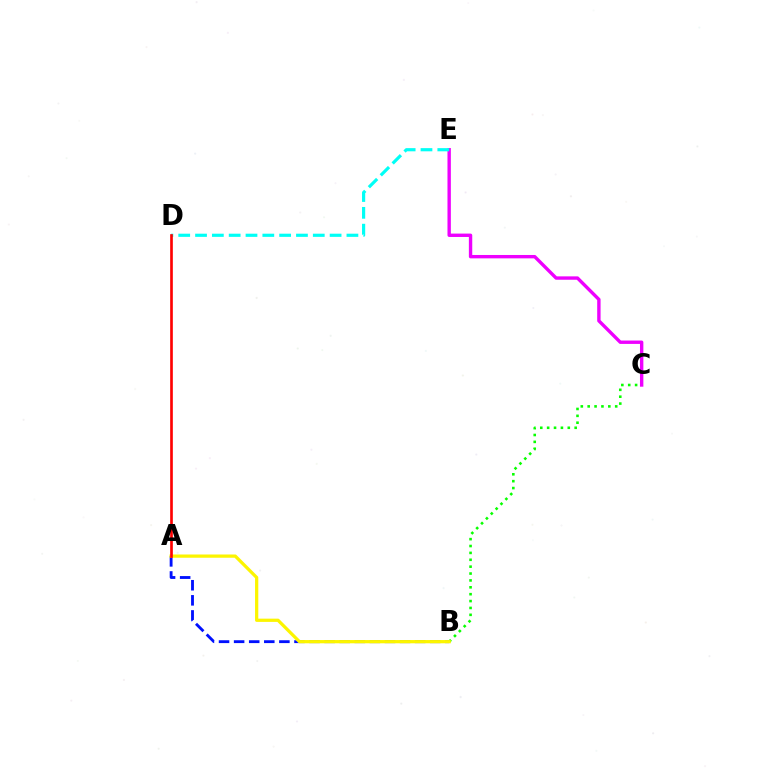{('B', 'C'): [{'color': '#08ff00', 'line_style': 'dotted', 'thickness': 1.87}], ('C', 'E'): [{'color': '#ee00ff', 'line_style': 'solid', 'thickness': 2.44}], ('D', 'E'): [{'color': '#00fff6', 'line_style': 'dashed', 'thickness': 2.28}], ('A', 'B'): [{'color': '#0010ff', 'line_style': 'dashed', 'thickness': 2.05}, {'color': '#fcf500', 'line_style': 'solid', 'thickness': 2.34}], ('A', 'D'): [{'color': '#ff0000', 'line_style': 'solid', 'thickness': 1.92}]}